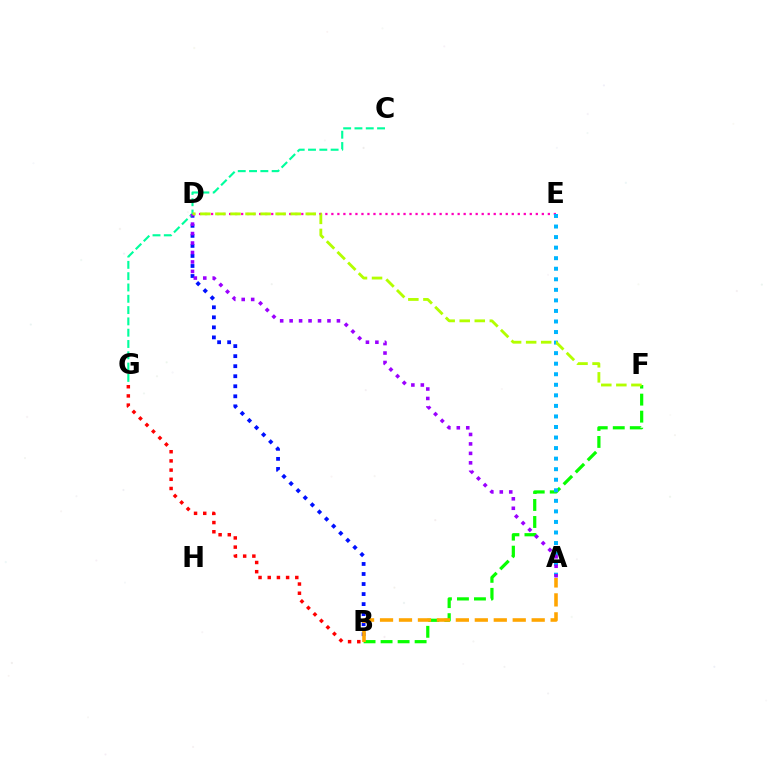{('D', 'E'): [{'color': '#ff00bd', 'line_style': 'dotted', 'thickness': 1.63}], ('B', 'G'): [{'color': '#ff0000', 'line_style': 'dotted', 'thickness': 2.5}], ('B', 'D'): [{'color': '#0010ff', 'line_style': 'dotted', 'thickness': 2.73}], ('C', 'G'): [{'color': '#00ff9d', 'line_style': 'dashed', 'thickness': 1.54}], ('B', 'F'): [{'color': '#08ff00', 'line_style': 'dashed', 'thickness': 2.31}], ('A', 'B'): [{'color': '#ffa500', 'line_style': 'dashed', 'thickness': 2.58}], ('A', 'E'): [{'color': '#00b5ff', 'line_style': 'dotted', 'thickness': 2.87}], ('A', 'D'): [{'color': '#9b00ff', 'line_style': 'dotted', 'thickness': 2.57}], ('D', 'F'): [{'color': '#b3ff00', 'line_style': 'dashed', 'thickness': 2.05}]}